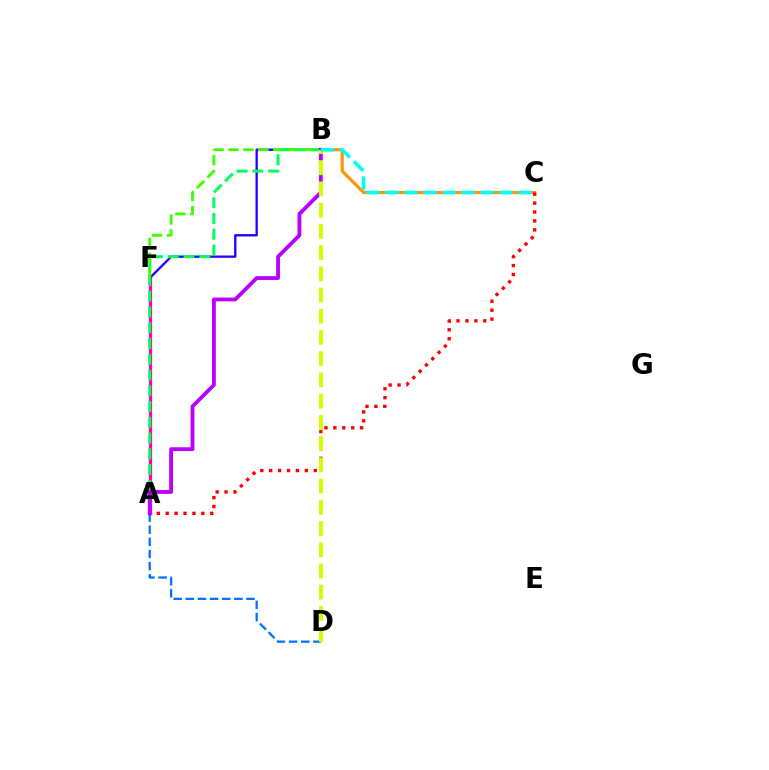{('B', 'C'): [{'color': '#ff9400', 'line_style': 'solid', 'thickness': 2.25}, {'color': '#00fff6', 'line_style': 'dashed', 'thickness': 2.58}], ('A', 'C'): [{'color': '#ff0000', 'line_style': 'dotted', 'thickness': 2.42}], ('A', 'F'): [{'color': '#ff00ac', 'line_style': 'solid', 'thickness': 2.37}], ('B', 'F'): [{'color': '#2500ff', 'line_style': 'solid', 'thickness': 1.68}, {'color': '#3dff00', 'line_style': 'dashed', 'thickness': 2.03}], ('A', 'B'): [{'color': '#00ff5c', 'line_style': 'dashed', 'thickness': 2.14}, {'color': '#b900ff', 'line_style': 'solid', 'thickness': 2.76}], ('A', 'D'): [{'color': '#0074ff', 'line_style': 'dashed', 'thickness': 1.65}], ('B', 'D'): [{'color': '#d1ff00', 'line_style': 'dashed', 'thickness': 2.88}]}